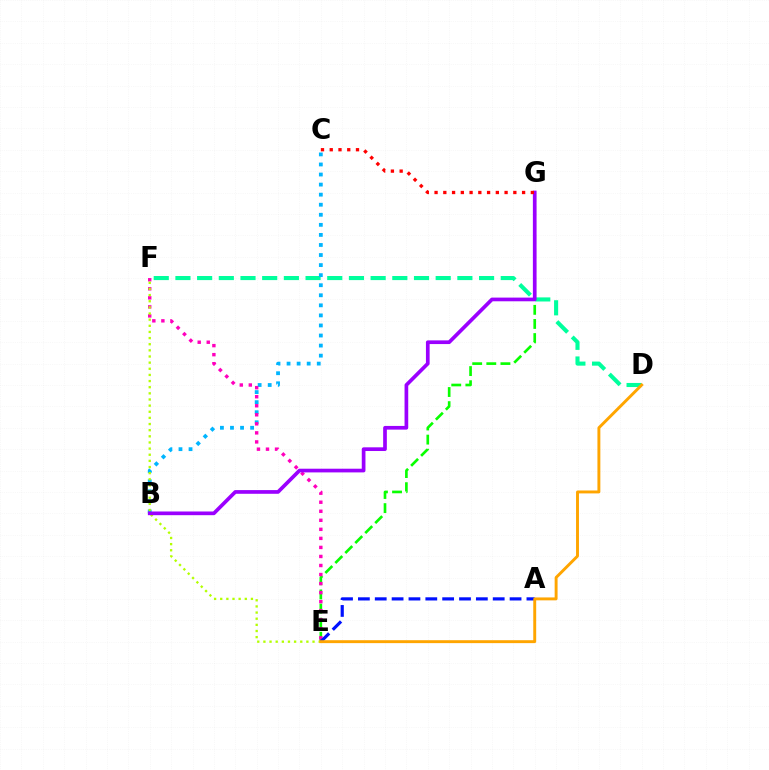{('D', 'F'): [{'color': '#00ff9d', 'line_style': 'dashed', 'thickness': 2.95}], ('E', 'G'): [{'color': '#08ff00', 'line_style': 'dashed', 'thickness': 1.92}], ('B', 'C'): [{'color': '#00b5ff', 'line_style': 'dotted', 'thickness': 2.73}], ('E', 'F'): [{'color': '#ff00bd', 'line_style': 'dotted', 'thickness': 2.46}, {'color': '#b3ff00', 'line_style': 'dotted', 'thickness': 1.67}], ('A', 'E'): [{'color': '#0010ff', 'line_style': 'dashed', 'thickness': 2.29}], ('B', 'G'): [{'color': '#9b00ff', 'line_style': 'solid', 'thickness': 2.66}], ('D', 'E'): [{'color': '#ffa500', 'line_style': 'solid', 'thickness': 2.1}], ('C', 'G'): [{'color': '#ff0000', 'line_style': 'dotted', 'thickness': 2.38}]}